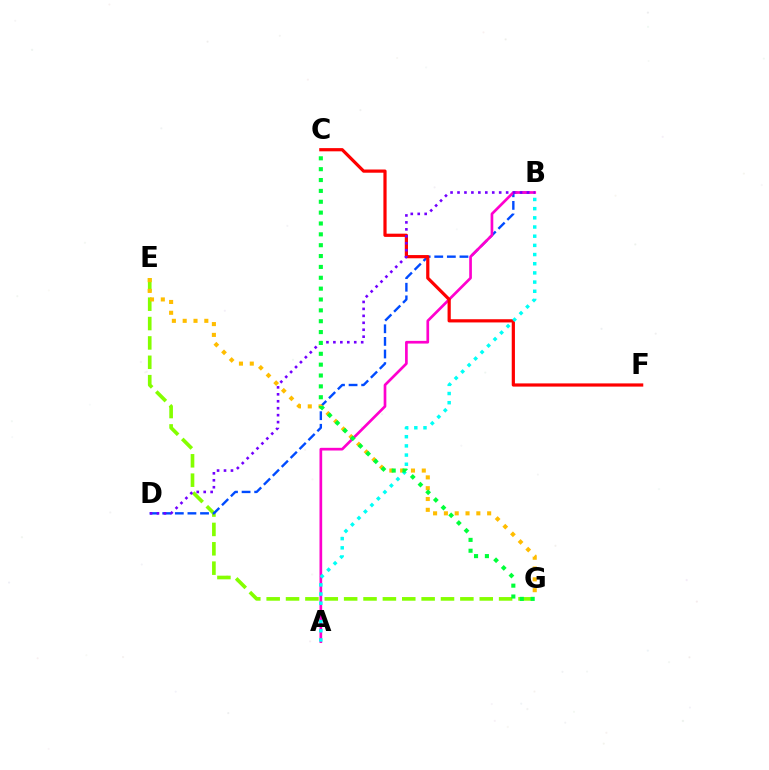{('E', 'G'): [{'color': '#84ff00', 'line_style': 'dashed', 'thickness': 2.63}, {'color': '#ffbd00', 'line_style': 'dotted', 'thickness': 2.94}], ('B', 'D'): [{'color': '#004bff', 'line_style': 'dashed', 'thickness': 1.71}, {'color': '#7200ff', 'line_style': 'dotted', 'thickness': 1.89}], ('A', 'B'): [{'color': '#ff00cf', 'line_style': 'solid', 'thickness': 1.93}, {'color': '#00fff6', 'line_style': 'dotted', 'thickness': 2.49}], ('C', 'F'): [{'color': '#ff0000', 'line_style': 'solid', 'thickness': 2.31}], ('C', 'G'): [{'color': '#00ff39', 'line_style': 'dotted', 'thickness': 2.95}]}